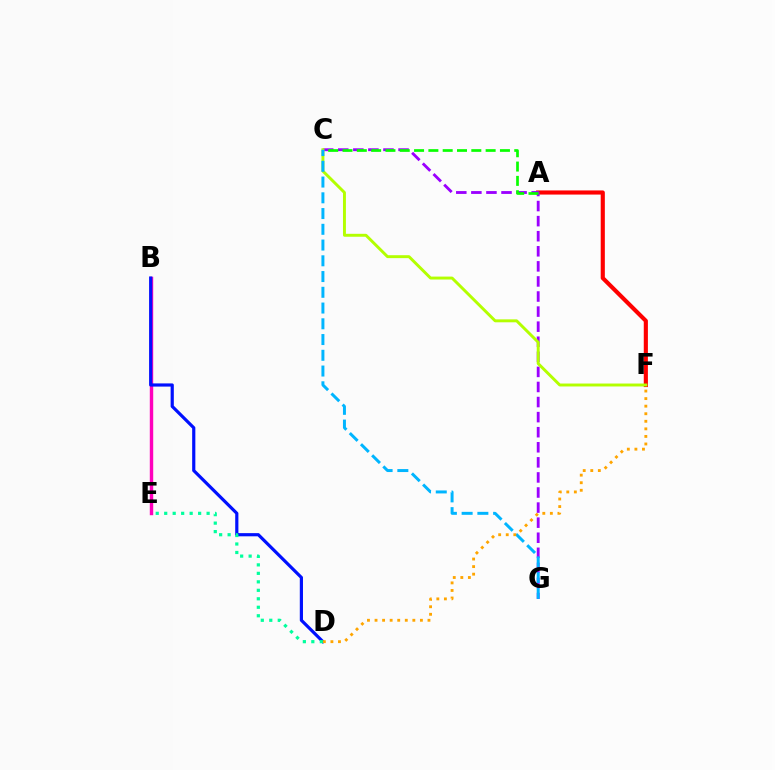{('A', 'F'): [{'color': '#ff0000', 'line_style': 'solid', 'thickness': 2.97}], ('B', 'E'): [{'color': '#ff00bd', 'line_style': 'solid', 'thickness': 2.46}], ('B', 'D'): [{'color': '#0010ff', 'line_style': 'solid', 'thickness': 2.29}], ('C', 'G'): [{'color': '#9b00ff', 'line_style': 'dashed', 'thickness': 2.05}, {'color': '#00b5ff', 'line_style': 'dashed', 'thickness': 2.14}], ('A', 'C'): [{'color': '#08ff00', 'line_style': 'dashed', 'thickness': 1.94}], ('D', 'E'): [{'color': '#00ff9d', 'line_style': 'dotted', 'thickness': 2.3}], ('C', 'F'): [{'color': '#b3ff00', 'line_style': 'solid', 'thickness': 2.11}], ('D', 'F'): [{'color': '#ffa500', 'line_style': 'dotted', 'thickness': 2.05}]}